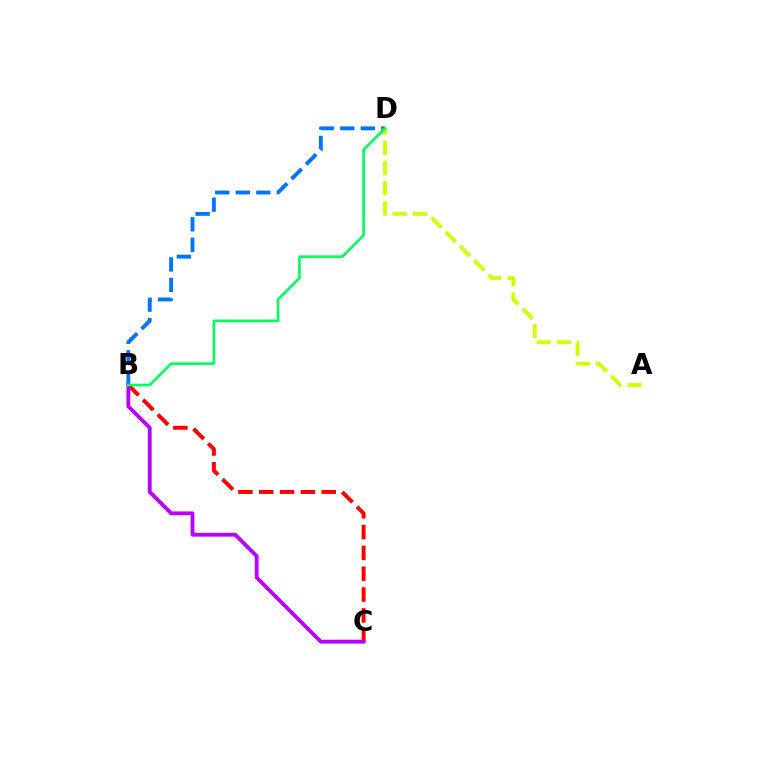{('B', 'C'): [{'color': '#ff0000', 'line_style': 'dashed', 'thickness': 2.83}, {'color': '#b900ff', 'line_style': 'solid', 'thickness': 2.75}], ('A', 'D'): [{'color': '#d1ff00', 'line_style': 'dashed', 'thickness': 2.74}], ('B', 'D'): [{'color': '#0074ff', 'line_style': 'dashed', 'thickness': 2.79}, {'color': '#00ff5c', 'line_style': 'solid', 'thickness': 1.89}]}